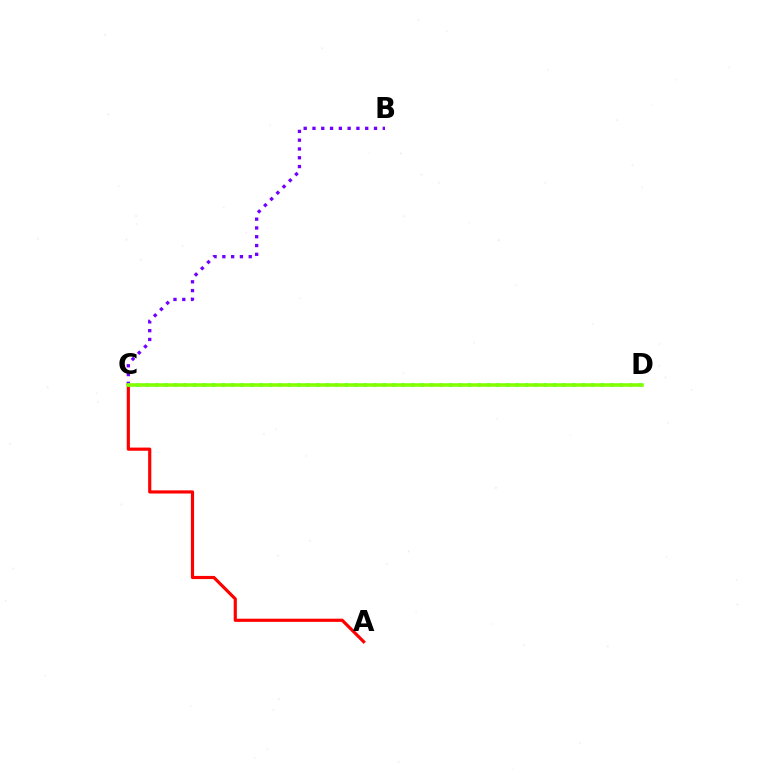{('B', 'C'): [{'color': '#7200ff', 'line_style': 'dotted', 'thickness': 2.39}], ('A', 'C'): [{'color': '#ff0000', 'line_style': 'solid', 'thickness': 2.28}], ('C', 'D'): [{'color': '#00fff6', 'line_style': 'dotted', 'thickness': 2.58}, {'color': '#84ff00', 'line_style': 'solid', 'thickness': 2.55}]}